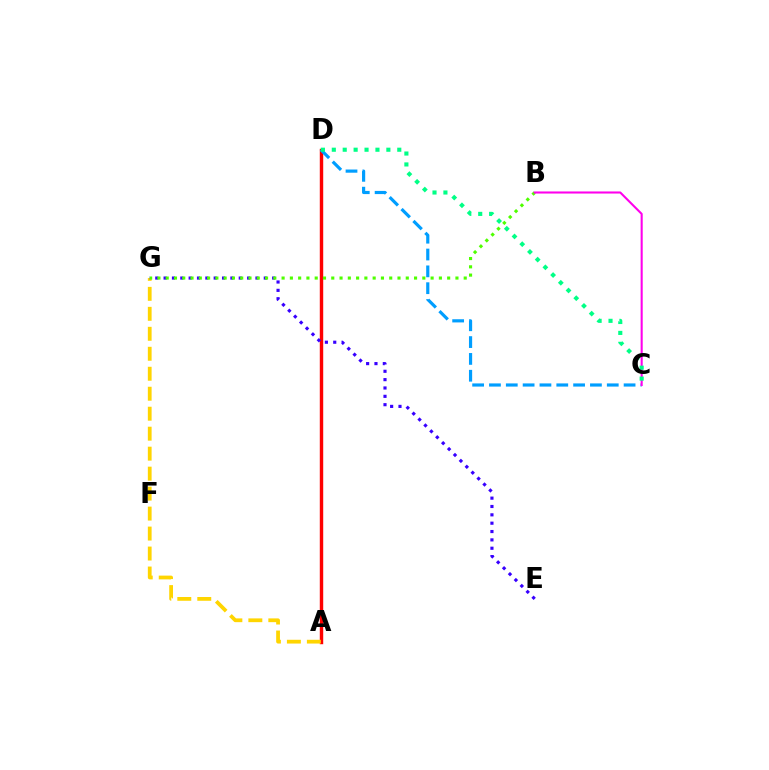{('A', 'D'): [{'color': '#ff0000', 'line_style': 'solid', 'thickness': 2.46}], ('A', 'G'): [{'color': '#ffd500', 'line_style': 'dashed', 'thickness': 2.71}], ('E', 'G'): [{'color': '#3700ff', 'line_style': 'dotted', 'thickness': 2.27}], ('C', 'D'): [{'color': '#009eff', 'line_style': 'dashed', 'thickness': 2.29}, {'color': '#00ff86', 'line_style': 'dotted', 'thickness': 2.97}], ('B', 'G'): [{'color': '#4fff00', 'line_style': 'dotted', 'thickness': 2.25}], ('B', 'C'): [{'color': '#ff00ed', 'line_style': 'solid', 'thickness': 1.5}]}